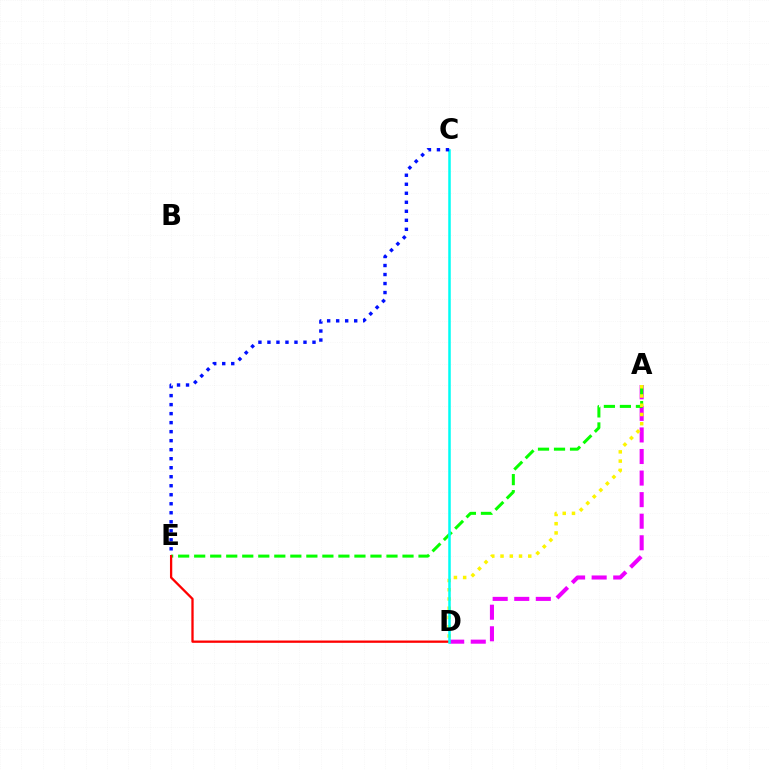{('A', 'D'): [{'color': '#ee00ff', 'line_style': 'dashed', 'thickness': 2.93}, {'color': '#fcf500', 'line_style': 'dotted', 'thickness': 2.51}], ('A', 'E'): [{'color': '#08ff00', 'line_style': 'dashed', 'thickness': 2.18}], ('D', 'E'): [{'color': '#ff0000', 'line_style': 'solid', 'thickness': 1.65}], ('C', 'D'): [{'color': '#00fff6', 'line_style': 'solid', 'thickness': 1.82}], ('C', 'E'): [{'color': '#0010ff', 'line_style': 'dotted', 'thickness': 2.45}]}